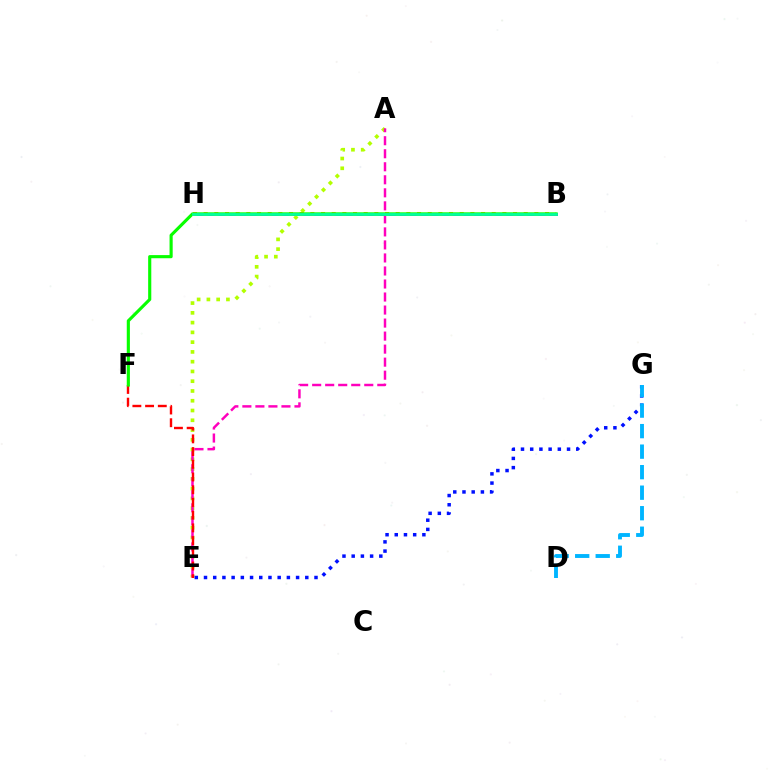{('B', 'H'): [{'color': '#9b00ff', 'line_style': 'solid', 'thickness': 2.1}, {'color': '#ffa500', 'line_style': 'dotted', 'thickness': 2.9}, {'color': '#00ff9d', 'line_style': 'solid', 'thickness': 1.97}], ('A', 'E'): [{'color': '#b3ff00', 'line_style': 'dotted', 'thickness': 2.65}, {'color': '#ff00bd', 'line_style': 'dashed', 'thickness': 1.77}], ('E', 'F'): [{'color': '#ff0000', 'line_style': 'dashed', 'thickness': 1.73}], ('B', 'F'): [{'color': '#08ff00', 'line_style': 'solid', 'thickness': 2.26}], ('E', 'G'): [{'color': '#0010ff', 'line_style': 'dotted', 'thickness': 2.5}], ('D', 'G'): [{'color': '#00b5ff', 'line_style': 'dashed', 'thickness': 2.79}]}